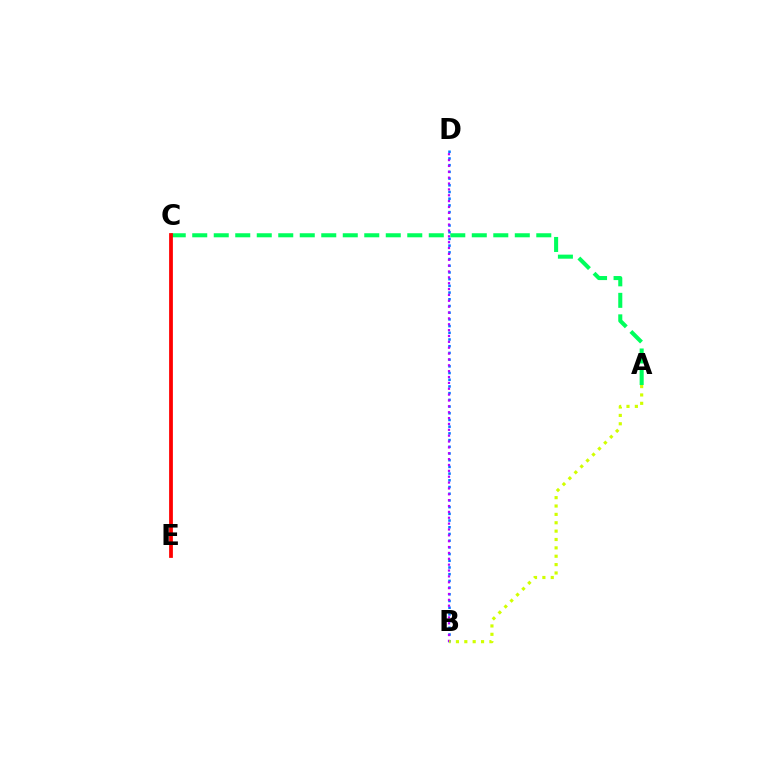{('A', 'C'): [{'color': '#00ff5c', 'line_style': 'dashed', 'thickness': 2.92}], ('C', 'E'): [{'color': '#ff0000', 'line_style': 'solid', 'thickness': 2.71}], ('B', 'D'): [{'color': '#0074ff', 'line_style': 'dotted', 'thickness': 1.82}, {'color': '#b900ff', 'line_style': 'dotted', 'thickness': 1.59}], ('A', 'B'): [{'color': '#d1ff00', 'line_style': 'dotted', 'thickness': 2.27}]}